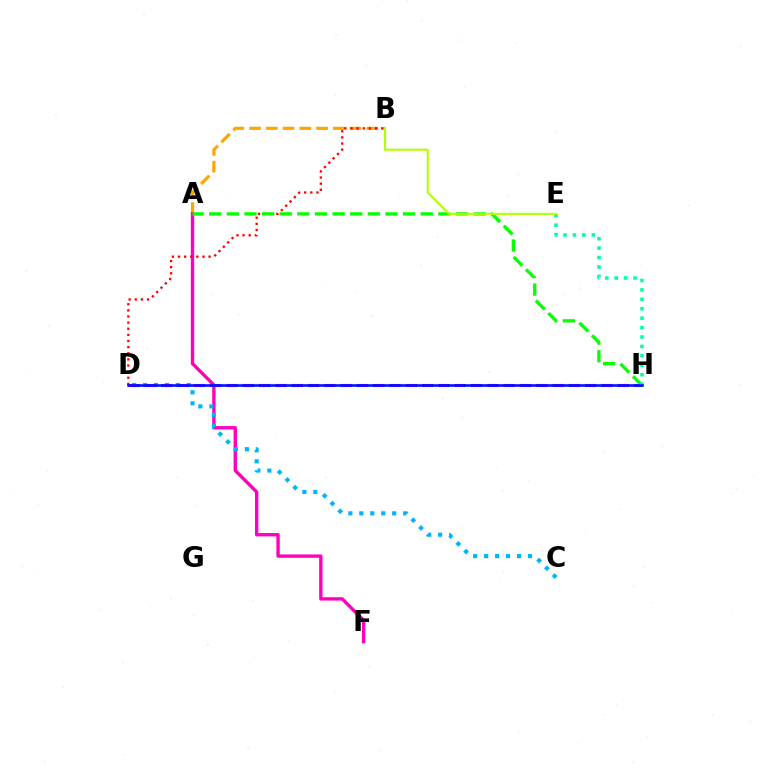{('A', 'B'): [{'color': '#ffa500', 'line_style': 'dashed', 'thickness': 2.27}], ('A', 'F'): [{'color': '#ff00bd', 'line_style': 'solid', 'thickness': 2.42}], ('C', 'D'): [{'color': '#00b5ff', 'line_style': 'dotted', 'thickness': 2.98}], ('B', 'D'): [{'color': '#ff0000', 'line_style': 'dotted', 'thickness': 1.66}], ('D', 'H'): [{'color': '#9b00ff', 'line_style': 'dashed', 'thickness': 2.22}, {'color': '#0010ff', 'line_style': 'solid', 'thickness': 1.86}], ('A', 'H'): [{'color': '#08ff00', 'line_style': 'dashed', 'thickness': 2.39}], ('E', 'H'): [{'color': '#00ff9d', 'line_style': 'dotted', 'thickness': 2.56}], ('B', 'E'): [{'color': '#b3ff00', 'line_style': 'solid', 'thickness': 1.5}]}